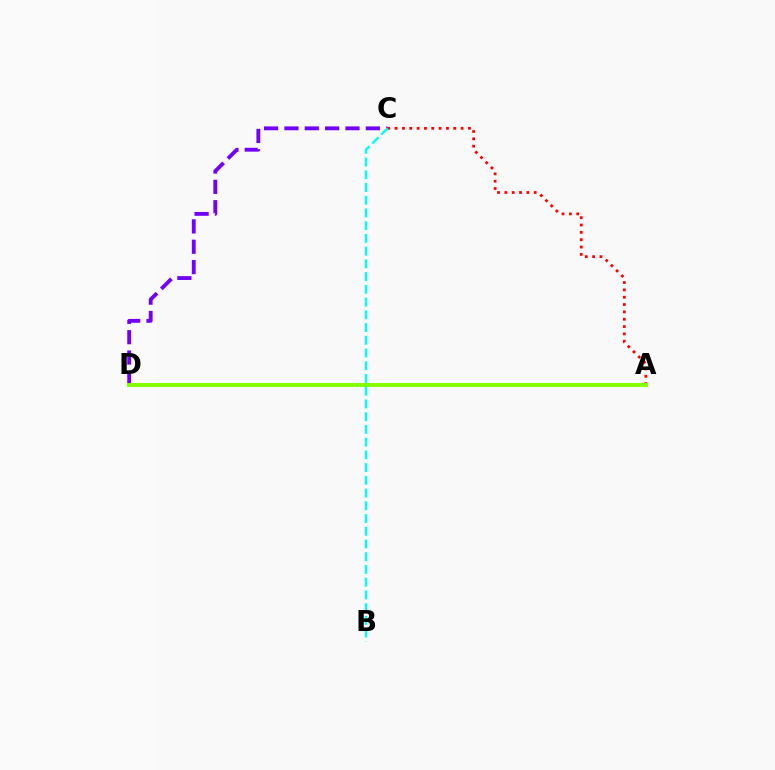{('A', 'C'): [{'color': '#ff0000', 'line_style': 'dotted', 'thickness': 1.99}], ('C', 'D'): [{'color': '#7200ff', 'line_style': 'dashed', 'thickness': 2.76}], ('A', 'D'): [{'color': '#84ff00', 'line_style': 'solid', 'thickness': 2.87}], ('B', 'C'): [{'color': '#00fff6', 'line_style': 'dashed', 'thickness': 1.73}]}